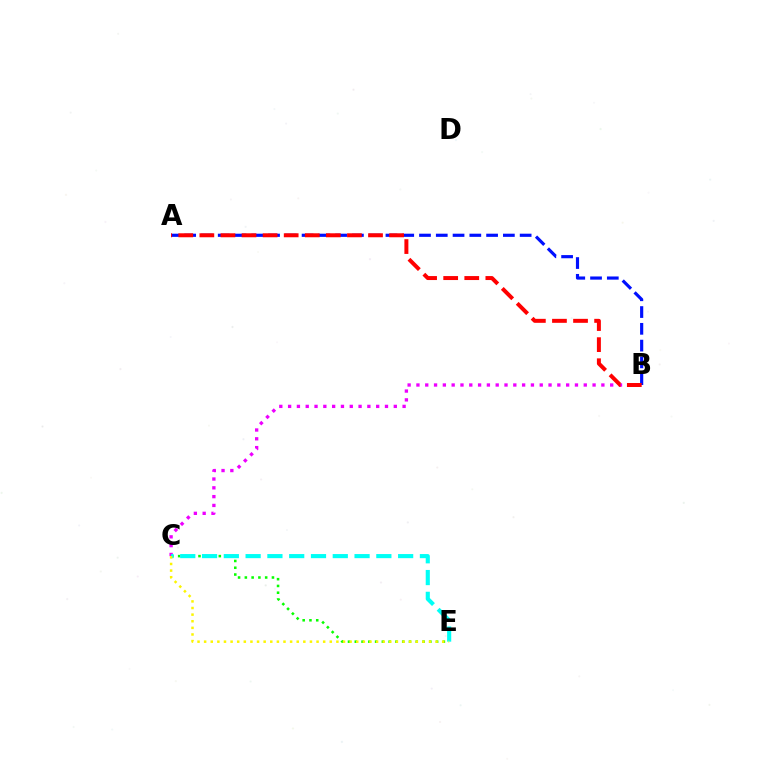{('B', 'C'): [{'color': '#ee00ff', 'line_style': 'dotted', 'thickness': 2.39}], ('C', 'E'): [{'color': '#08ff00', 'line_style': 'dotted', 'thickness': 1.84}, {'color': '#00fff6', 'line_style': 'dashed', 'thickness': 2.96}, {'color': '#fcf500', 'line_style': 'dotted', 'thickness': 1.8}], ('A', 'B'): [{'color': '#0010ff', 'line_style': 'dashed', 'thickness': 2.28}, {'color': '#ff0000', 'line_style': 'dashed', 'thickness': 2.86}]}